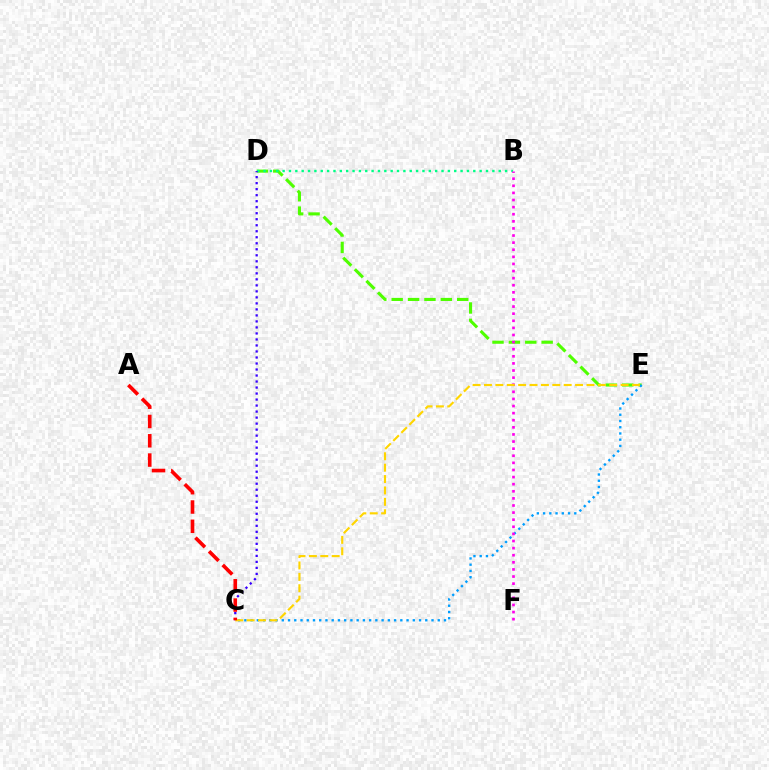{('D', 'E'): [{'color': '#4fff00', 'line_style': 'dashed', 'thickness': 2.23}], ('B', 'D'): [{'color': '#00ff86', 'line_style': 'dotted', 'thickness': 1.73}], ('C', 'E'): [{'color': '#009eff', 'line_style': 'dotted', 'thickness': 1.7}, {'color': '#ffd500', 'line_style': 'dashed', 'thickness': 1.55}], ('C', 'D'): [{'color': '#3700ff', 'line_style': 'dotted', 'thickness': 1.63}], ('B', 'F'): [{'color': '#ff00ed', 'line_style': 'dotted', 'thickness': 1.93}], ('A', 'C'): [{'color': '#ff0000', 'line_style': 'dashed', 'thickness': 2.62}]}